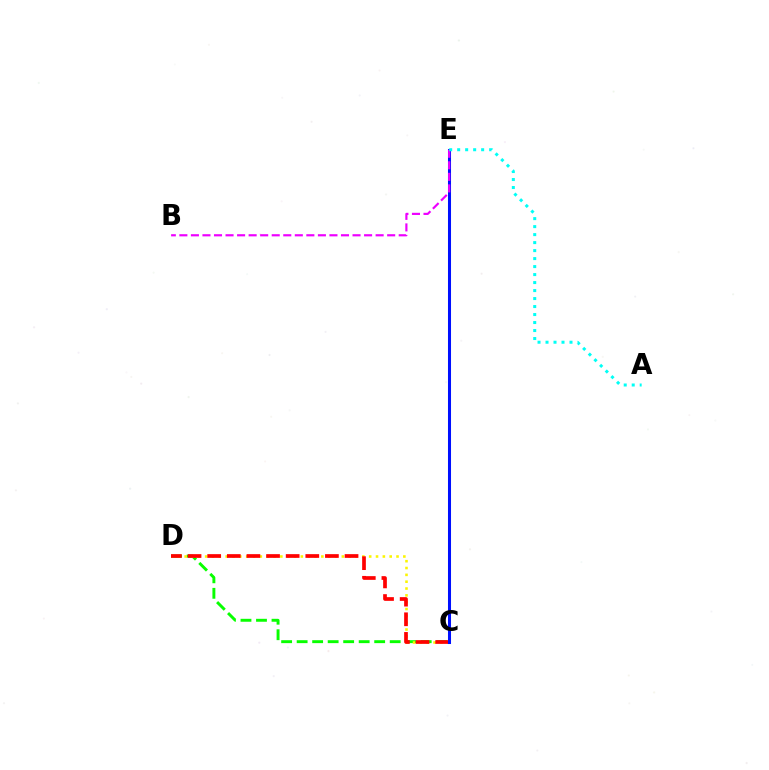{('C', 'D'): [{'color': '#08ff00', 'line_style': 'dashed', 'thickness': 2.11}, {'color': '#fcf500', 'line_style': 'dotted', 'thickness': 1.86}, {'color': '#ff0000', 'line_style': 'dashed', 'thickness': 2.67}], ('C', 'E'): [{'color': '#0010ff', 'line_style': 'solid', 'thickness': 2.19}], ('B', 'E'): [{'color': '#ee00ff', 'line_style': 'dashed', 'thickness': 1.57}], ('A', 'E'): [{'color': '#00fff6', 'line_style': 'dotted', 'thickness': 2.17}]}